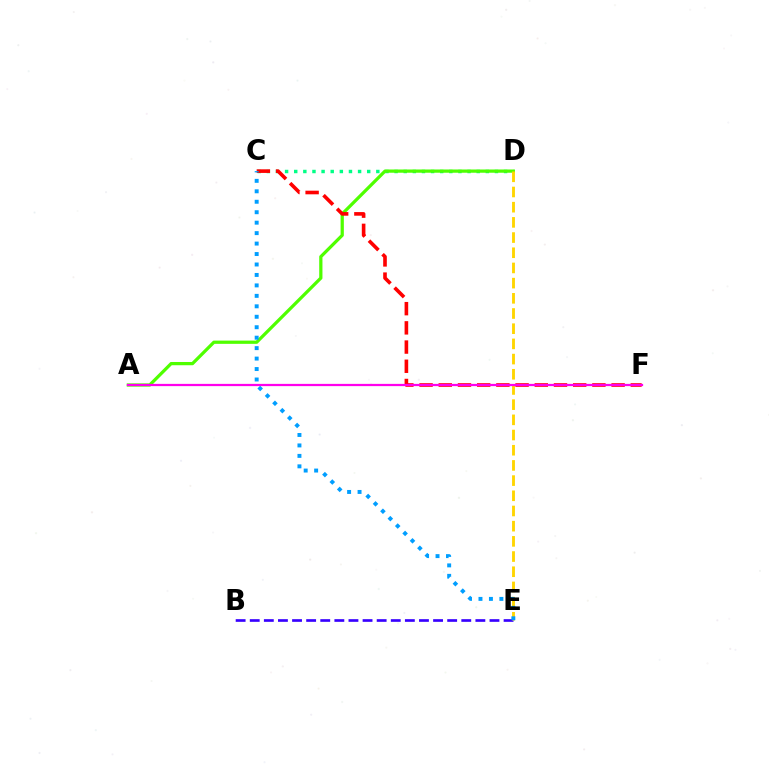{('C', 'D'): [{'color': '#00ff86', 'line_style': 'dotted', 'thickness': 2.48}], ('A', 'D'): [{'color': '#4fff00', 'line_style': 'solid', 'thickness': 2.33}], ('B', 'E'): [{'color': '#3700ff', 'line_style': 'dashed', 'thickness': 1.92}], ('C', 'F'): [{'color': '#ff0000', 'line_style': 'dashed', 'thickness': 2.61}], ('D', 'E'): [{'color': '#ffd500', 'line_style': 'dashed', 'thickness': 2.06}], ('C', 'E'): [{'color': '#009eff', 'line_style': 'dotted', 'thickness': 2.84}], ('A', 'F'): [{'color': '#ff00ed', 'line_style': 'solid', 'thickness': 1.61}]}